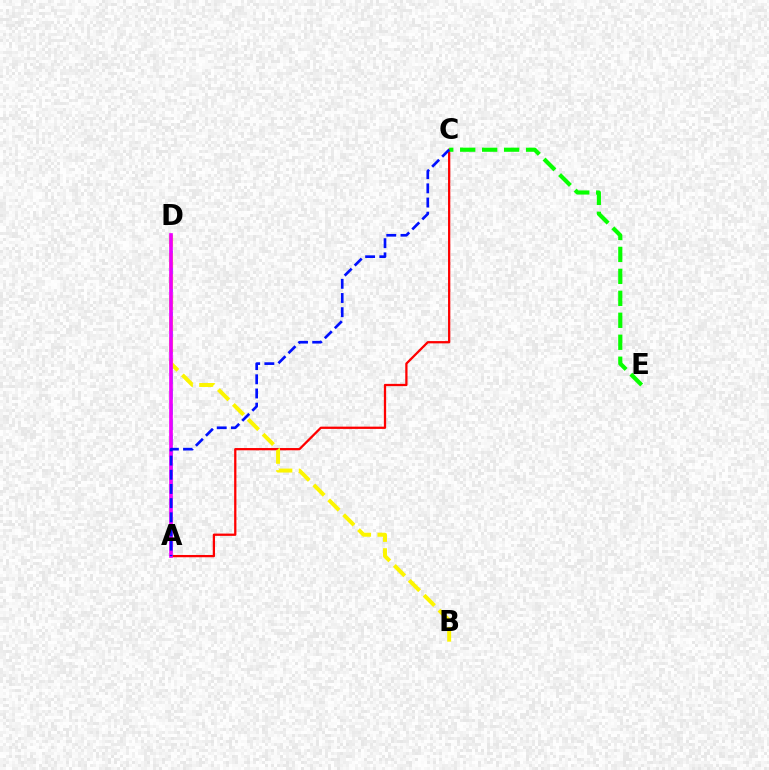{('A', 'C'): [{'color': '#ff0000', 'line_style': 'solid', 'thickness': 1.64}, {'color': '#0010ff', 'line_style': 'dashed', 'thickness': 1.93}], ('A', 'D'): [{'color': '#00fff6', 'line_style': 'dashed', 'thickness': 2.08}, {'color': '#ee00ff', 'line_style': 'solid', 'thickness': 2.65}], ('B', 'D'): [{'color': '#fcf500', 'line_style': 'dashed', 'thickness': 2.86}], ('C', 'E'): [{'color': '#08ff00', 'line_style': 'dashed', 'thickness': 2.98}]}